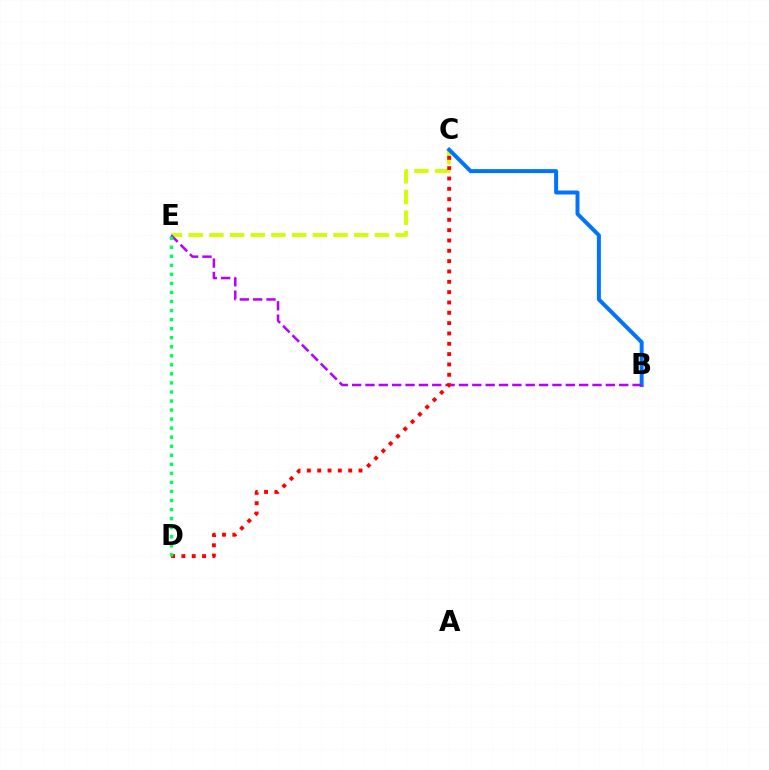{('C', 'E'): [{'color': '#d1ff00', 'line_style': 'dashed', 'thickness': 2.81}], ('B', 'C'): [{'color': '#0074ff', 'line_style': 'solid', 'thickness': 2.86}], ('B', 'E'): [{'color': '#b900ff', 'line_style': 'dashed', 'thickness': 1.81}], ('C', 'D'): [{'color': '#ff0000', 'line_style': 'dotted', 'thickness': 2.81}], ('D', 'E'): [{'color': '#00ff5c', 'line_style': 'dotted', 'thickness': 2.46}]}